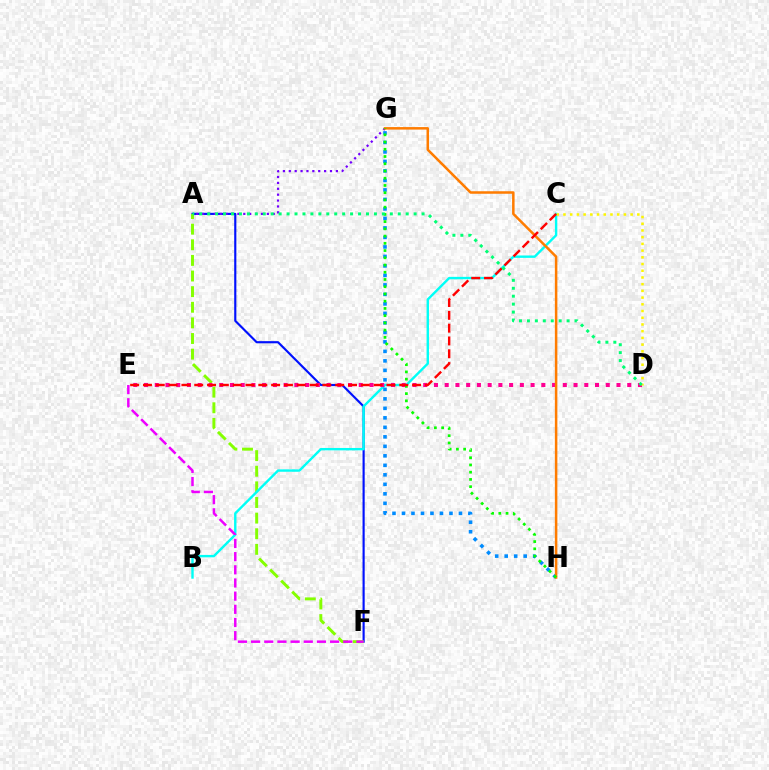{('A', 'F'): [{'color': '#0010ff', 'line_style': 'solid', 'thickness': 1.55}, {'color': '#84ff00', 'line_style': 'dashed', 'thickness': 2.12}], ('B', 'C'): [{'color': '#00fff6', 'line_style': 'solid', 'thickness': 1.73}], ('A', 'G'): [{'color': '#7200ff', 'line_style': 'dotted', 'thickness': 1.6}], ('D', 'E'): [{'color': '#ff0094', 'line_style': 'dotted', 'thickness': 2.92}], ('G', 'H'): [{'color': '#008cff', 'line_style': 'dotted', 'thickness': 2.58}, {'color': '#ff7c00', 'line_style': 'solid', 'thickness': 1.81}, {'color': '#08ff00', 'line_style': 'dotted', 'thickness': 1.97}], ('E', 'F'): [{'color': '#ee00ff', 'line_style': 'dashed', 'thickness': 1.79}], ('C', 'D'): [{'color': '#fcf500', 'line_style': 'dotted', 'thickness': 1.82}], ('C', 'E'): [{'color': '#ff0000', 'line_style': 'dashed', 'thickness': 1.74}], ('A', 'D'): [{'color': '#00ff74', 'line_style': 'dotted', 'thickness': 2.16}]}